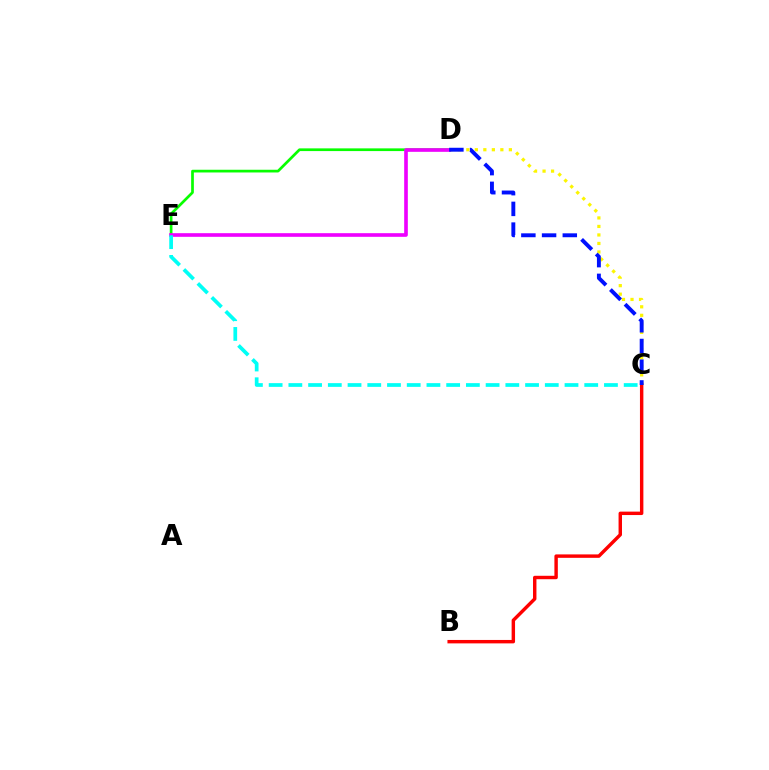{('B', 'C'): [{'color': '#ff0000', 'line_style': 'solid', 'thickness': 2.47}], ('D', 'E'): [{'color': '#08ff00', 'line_style': 'solid', 'thickness': 1.95}, {'color': '#ee00ff', 'line_style': 'solid', 'thickness': 2.62}], ('C', 'D'): [{'color': '#fcf500', 'line_style': 'dotted', 'thickness': 2.31}, {'color': '#0010ff', 'line_style': 'dashed', 'thickness': 2.81}], ('C', 'E'): [{'color': '#00fff6', 'line_style': 'dashed', 'thickness': 2.68}]}